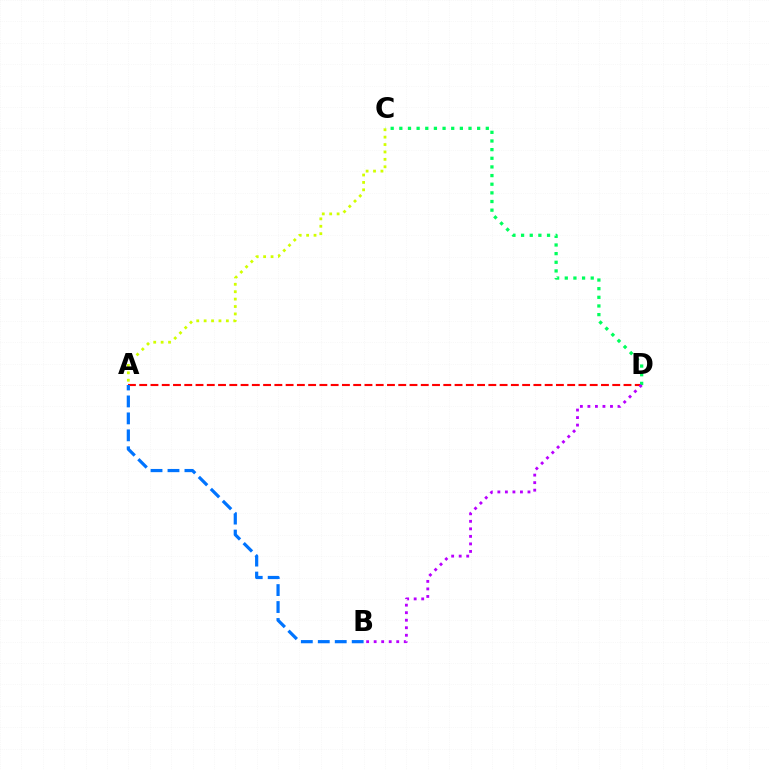{('A', 'D'): [{'color': '#ff0000', 'line_style': 'dashed', 'thickness': 1.53}], ('C', 'D'): [{'color': '#00ff5c', 'line_style': 'dotted', 'thickness': 2.35}], ('A', 'B'): [{'color': '#0074ff', 'line_style': 'dashed', 'thickness': 2.3}], ('A', 'C'): [{'color': '#d1ff00', 'line_style': 'dotted', 'thickness': 2.01}], ('B', 'D'): [{'color': '#b900ff', 'line_style': 'dotted', 'thickness': 2.04}]}